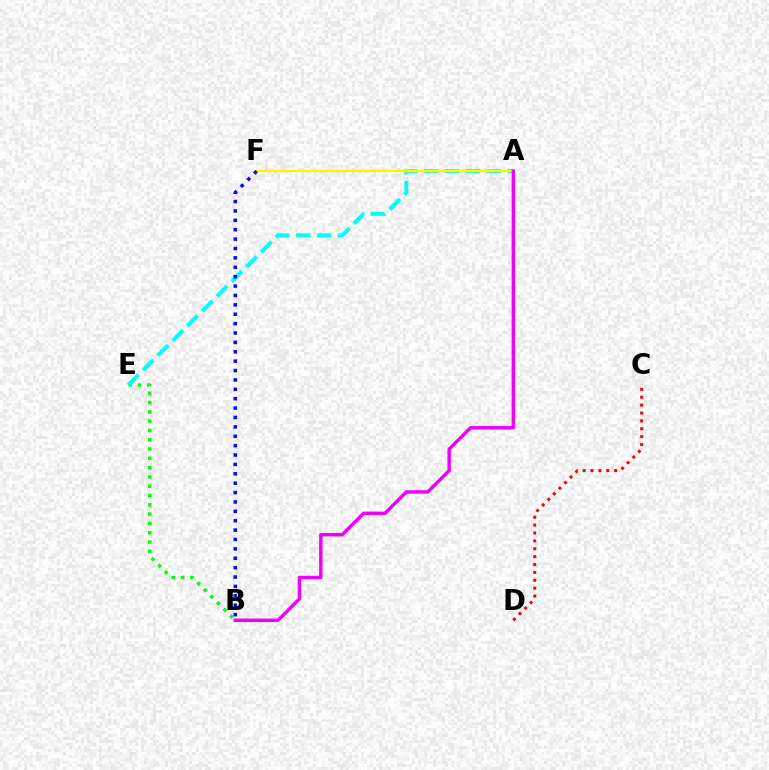{('B', 'E'): [{'color': '#08ff00', 'line_style': 'dotted', 'thickness': 2.53}], ('A', 'E'): [{'color': '#00fff6', 'line_style': 'dashed', 'thickness': 2.84}], ('A', 'F'): [{'color': '#fcf500', 'line_style': 'solid', 'thickness': 1.72}], ('A', 'B'): [{'color': '#ee00ff', 'line_style': 'solid', 'thickness': 2.47}], ('C', 'D'): [{'color': '#ff0000', 'line_style': 'dotted', 'thickness': 2.14}], ('B', 'F'): [{'color': '#0010ff', 'line_style': 'dotted', 'thickness': 2.55}]}